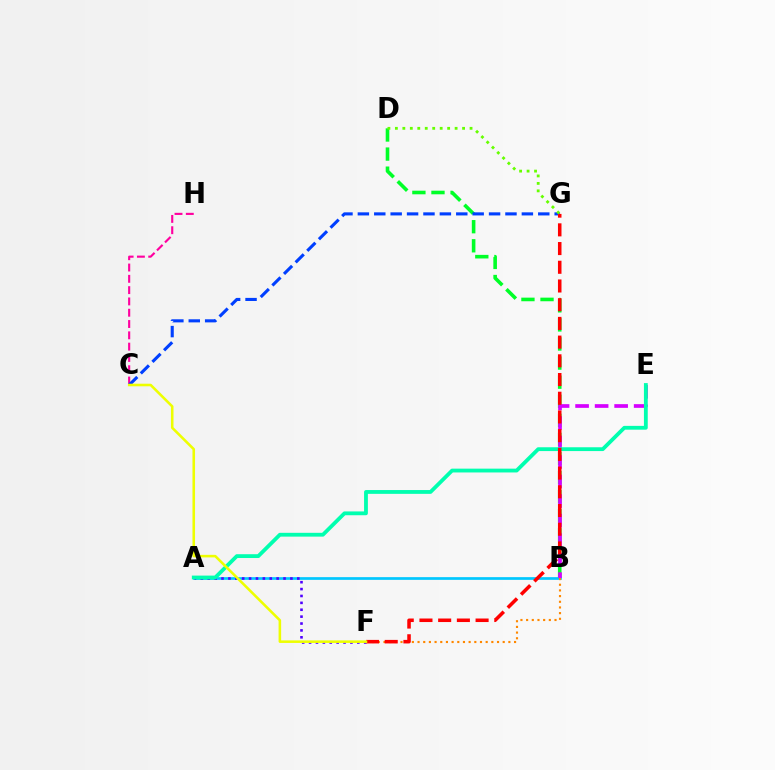{('C', 'H'): [{'color': '#ff00a0', 'line_style': 'dashed', 'thickness': 1.54}], ('B', 'D'): [{'color': '#00ff27', 'line_style': 'dashed', 'thickness': 2.59}], ('A', 'B'): [{'color': '#00c7ff', 'line_style': 'solid', 'thickness': 1.95}], ('B', 'F'): [{'color': '#ff8800', 'line_style': 'dotted', 'thickness': 1.54}], ('A', 'F'): [{'color': '#4f00ff', 'line_style': 'dotted', 'thickness': 1.87}], ('C', 'G'): [{'color': '#003fff', 'line_style': 'dashed', 'thickness': 2.23}], ('B', 'E'): [{'color': '#d600ff', 'line_style': 'dashed', 'thickness': 2.65}], ('A', 'E'): [{'color': '#00ffaf', 'line_style': 'solid', 'thickness': 2.74}], ('F', 'G'): [{'color': '#ff0000', 'line_style': 'dashed', 'thickness': 2.54}], ('D', 'G'): [{'color': '#66ff00', 'line_style': 'dotted', 'thickness': 2.03}], ('C', 'F'): [{'color': '#eeff00', 'line_style': 'solid', 'thickness': 1.85}]}